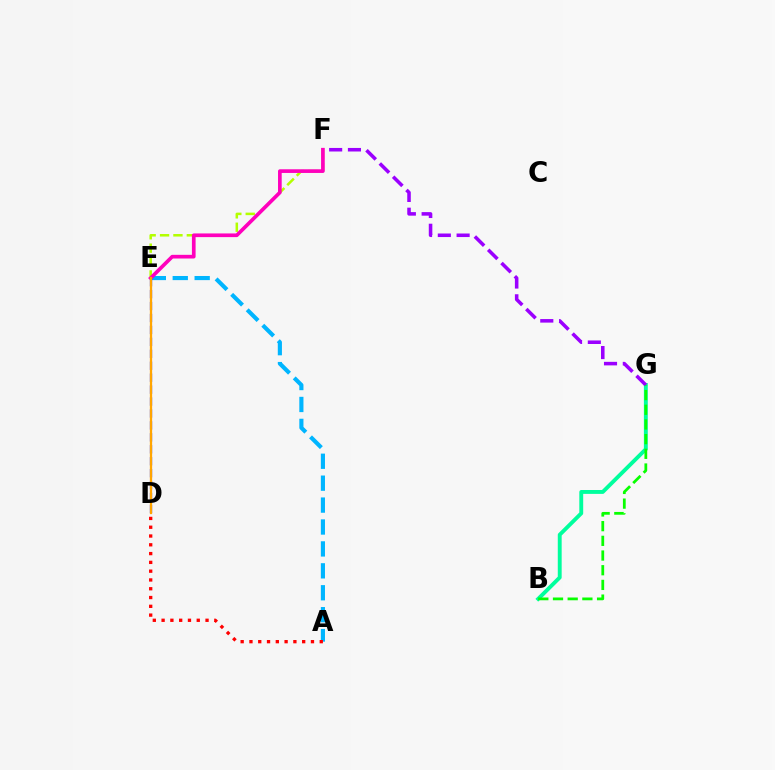{('A', 'E'): [{'color': '#00b5ff', 'line_style': 'dashed', 'thickness': 2.98}], ('B', 'G'): [{'color': '#00ff9d', 'line_style': 'solid', 'thickness': 2.8}, {'color': '#08ff00', 'line_style': 'dashed', 'thickness': 2.0}], ('F', 'G'): [{'color': '#9b00ff', 'line_style': 'dashed', 'thickness': 2.55}], ('D', 'E'): [{'color': '#0010ff', 'line_style': 'dashed', 'thickness': 1.62}, {'color': '#ffa500', 'line_style': 'solid', 'thickness': 1.64}], ('E', 'F'): [{'color': '#b3ff00', 'line_style': 'dashed', 'thickness': 1.82}, {'color': '#ff00bd', 'line_style': 'solid', 'thickness': 2.65}], ('A', 'D'): [{'color': '#ff0000', 'line_style': 'dotted', 'thickness': 2.39}]}